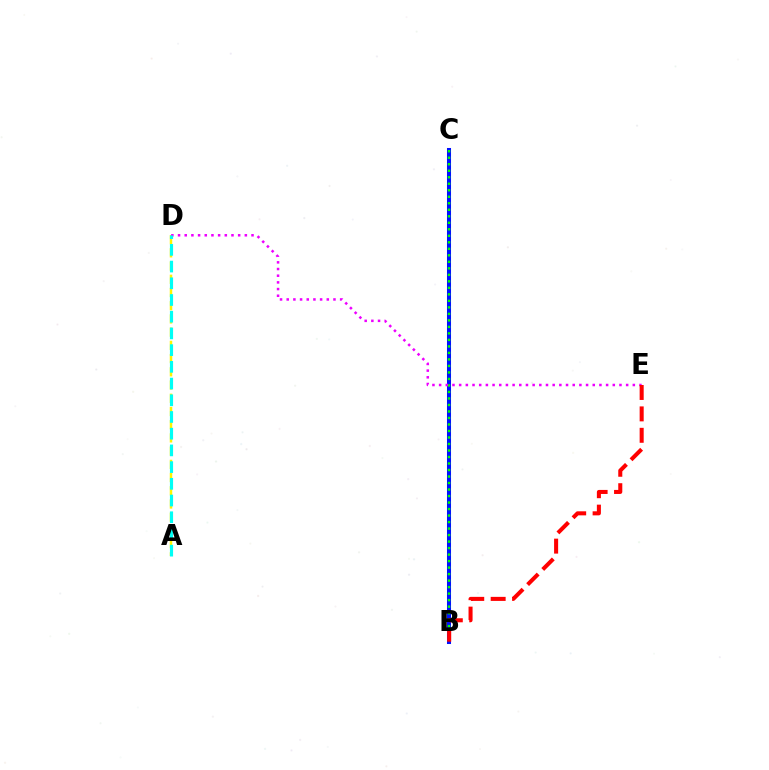{('B', 'C'): [{'color': '#0010ff', 'line_style': 'solid', 'thickness': 2.91}, {'color': '#08ff00', 'line_style': 'dotted', 'thickness': 1.77}], ('A', 'D'): [{'color': '#fcf500', 'line_style': 'dashed', 'thickness': 1.8}, {'color': '#00fff6', 'line_style': 'dashed', 'thickness': 2.27}], ('D', 'E'): [{'color': '#ee00ff', 'line_style': 'dotted', 'thickness': 1.81}], ('B', 'E'): [{'color': '#ff0000', 'line_style': 'dashed', 'thickness': 2.91}]}